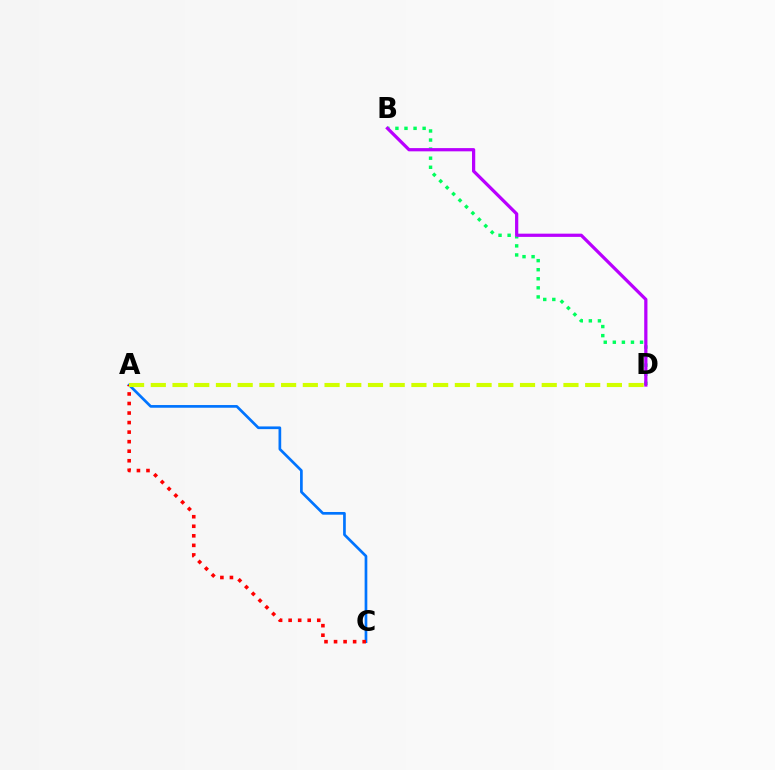{('B', 'D'): [{'color': '#00ff5c', 'line_style': 'dotted', 'thickness': 2.46}, {'color': '#b900ff', 'line_style': 'solid', 'thickness': 2.33}], ('A', 'C'): [{'color': '#0074ff', 'line_style': 'solid', 'thickness': 1.94}, {'color': '#ff0000', 'line_style': 'dotted', 'thickness': 2.59}], ('A', 'D'): [{'color': '#d1ff00', 'line_style': 'dashed', 'thickness': 2.95}]}